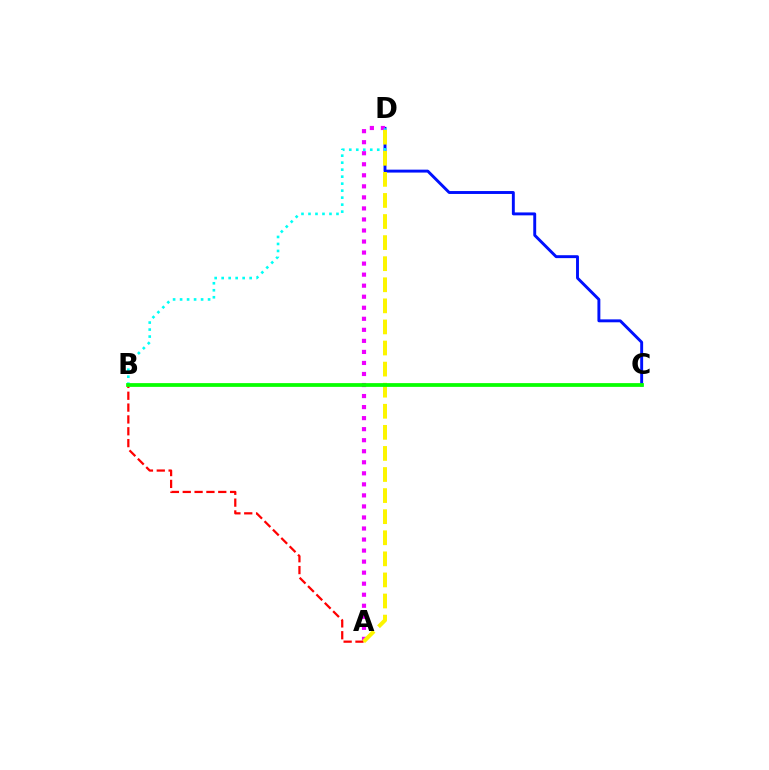{('C', 'D'): [{'color': '#0010ff', 'line_style': 'solid', 'thickness': 2.1}], ('A', 'D'): [{'color': '#ee00ff', 'line_style': 'dotted', 'thickness': 3.0}, {'color': '#fcf500', 'line_style': 'dashed', 'thickness': 2.86}], ('B', 'D'): [{'color': '#00fff6', 'line_style': 'dotted', 'thickness': 1.9}], ('A', 'B'): [{'color': '#ff0000', 'line_style': 'dashed', 'thickness': 1.61}], ('B', 'C'): [{'color': '#08ff00', 'line_style': 'solid', 'thickness': 2.71}]}